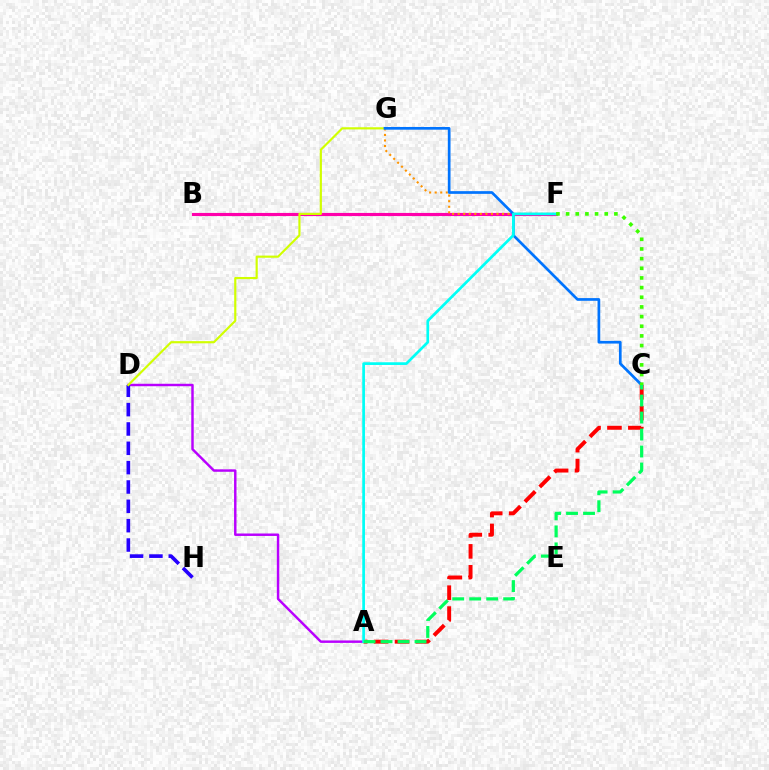{('B', 'F'): [{'color': '#ff00ac', 'line_style': 'solid', 'thickness': 2.26}], ('A', 'C'): [{'color': '#ff0000', 'line_style': 'dashed', 'thickness': 2.84}, {'color': '#00ff5c', 'line_style': 'dashed', 'thickness': 2.31}], ('F', 'G'): [{'color': '#ff9400', 'line_style': 'dotted', 'thickness': 1.51}], ('A', 'D'): [{'color': '#b900ff', 'line_style': 'solid', 'thickness': 1.76}], ('D', 'H'): [{'color': '#2500ff', 'line_style': 'dashed', 'thickness': 2.63}], ('D', 'G'): [{'color': '#d1ff00', 'line_style': 'solid', 'thickness': 1.56}], ('C', 'G'): [{'color': '#0074ff', 'line_style': 'solid', 'thickness': 1.95}], ('A', 'F'): [{'color': '#00fff6', 'line_style': 'solid', 'thickness': 1.95}], ('C', 'F'): [{'color': '#3dff00', 'line_style': 'dotted', 'thickness': 2.62}]}